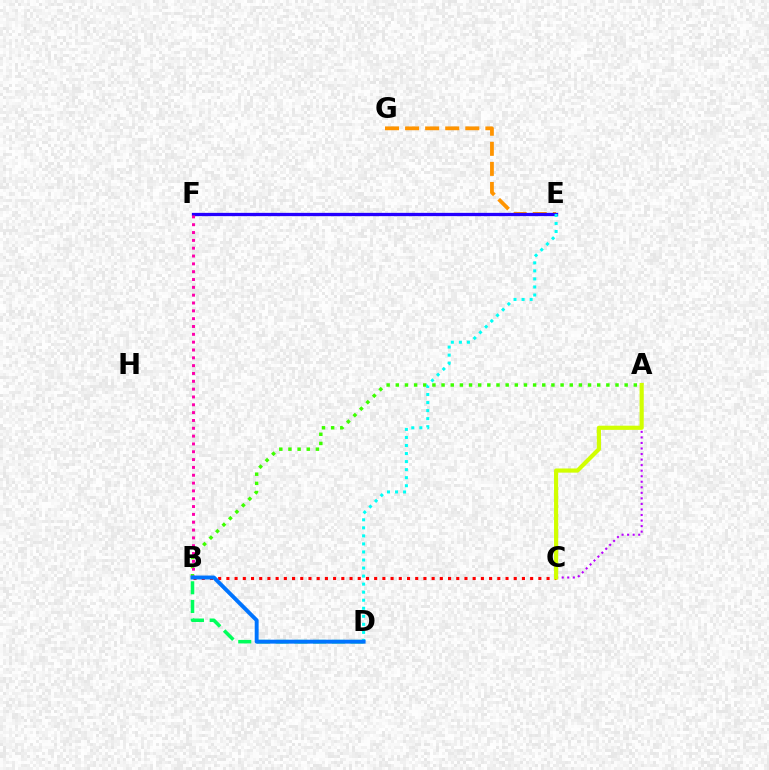{('A', 'C'): [{'color': '#b900ff', 'line_style': 'dotted', 'thickness': 1.51}, {'color': '#d1ff00', 'line_style': 'solid', 'thickness': 2.99}], ('B', 'C'): [{'color': '#ff0000', 'line_style': 'dotted', 'thickness': 2.23}], ('A', 'B'): [{'color': '#3dff00', 'line_style': 'dotted', 'thickness': 2.49}], ('E', 'G'): [{'color': '#ff9400', 'line_style': 'dashed', 'thickness': 2.73}], ('E', 'F'): [{'color': '#2500ff', 'line_style': 'solid', 'thickness': 2.36}], ('B', 'F'): [{'color': '#ff00ac', 'line_style': 'dotted', 'thickness': 2.13}], ('D', 'E'): [{'color': '#00fff6', 'line_style': 'dotted', 'thickness': 2.18}], ('B', 'D'): [{'color': '#00ff5c', 'line_style': 'dashed', 'thickness': 2.54}, {'color': '#0074ff', 'line_style': 'solid', 'thickness': 2.82}]}